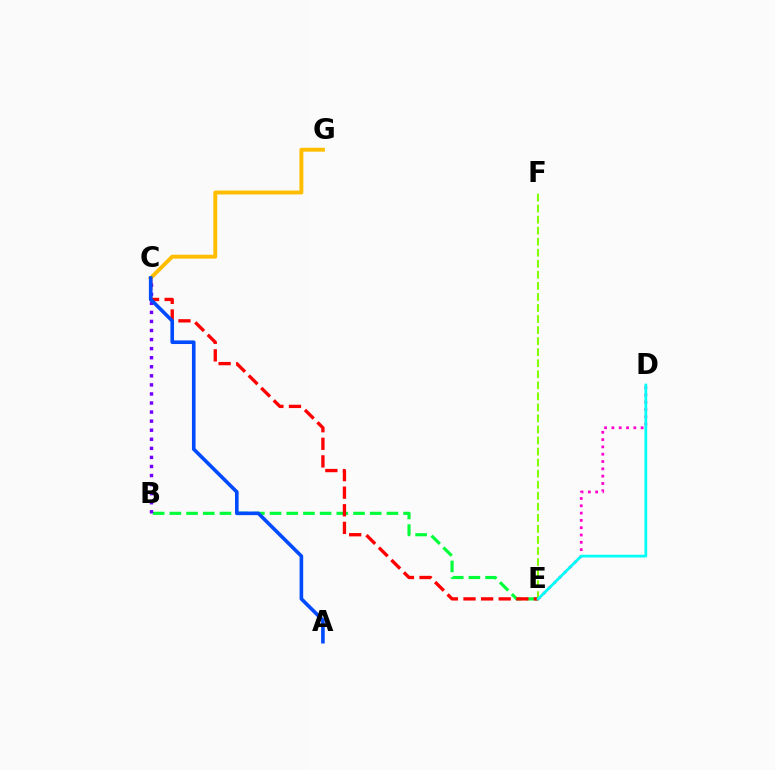{('B', 'E'): [{'color': '#00ff39', 'line_style': 'dashed', 'thickness': 2.27}], ('D', 'E'): [{'color': '#ff00cf', 'line_style': 'dotted', 'thickness': 1.99}, {'color': '#00fff6', 'line_style': 'solid', 'thickness': 1.97}], ('B', 'C'): [{'color': '#7200ff', 'line_style': 'dotted', 'thickness': 2.46}], ('C', 'E'): [{'color': '#ff0000', 'line_style': 'dashed', 'thickness': 2.39}], ('E', 'F'): [{'color': '#84ff00', 'line_style': 'dashed', 'thickness': 1.5}], ('C', 'G'): [{'color': '#ffbd00', 'line_style': 'solid', 'thickness': 2.81}], ('A', 'C'): [{'color': '#004bff', 'line_style': 'solid', 'thickness': 2.6}]}